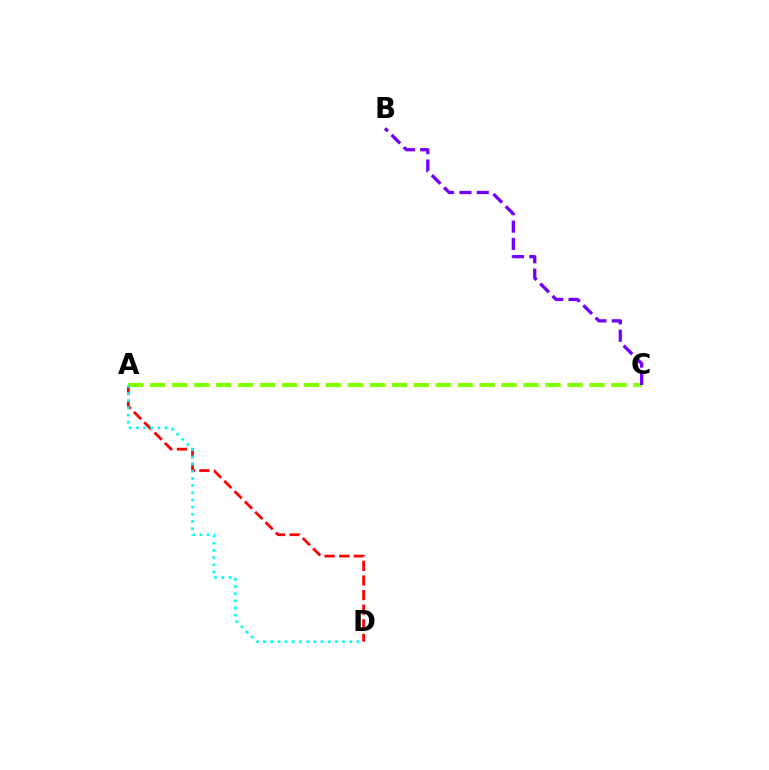{('A', 'D'): [{'color': '#ff0000', 'line_style': 'dashed', 'thickness': 1.98}, {'color': '#00fff6', 'line_style': 'dotted', 'thickness': 1.95}], ('A', 'C'): [{'color': '#84ff00', 'line_style': 'dashed', 'thickness': 2.98}], ('B', 'C'): [{'color': '#7200ff', 'line_style': 'dashed', 'thickness': 2.36}]}